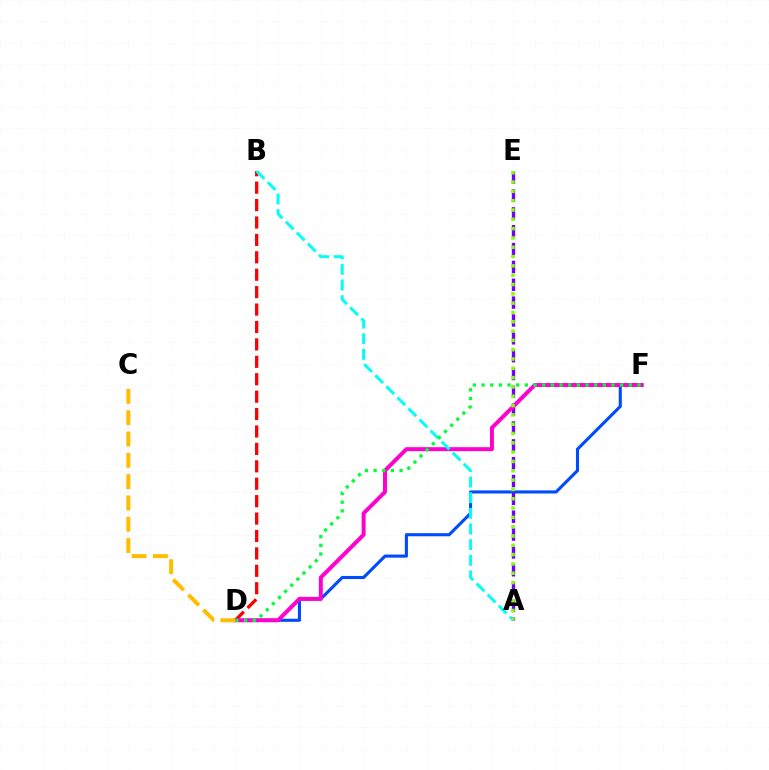{('B', 'D'): [{'color': '#ff0000', 'line_style': 'dashed', 'thickness': 2.37}], ('D', 'F'): [{'color': '#004bff', 'line_style': 'solid', 'thickness': 2.23}, {'color': '#ff00cf', 'line_style': 'solid', 'thickness': 2.86}, {'color': '#00ff39', 'line_style': 'dotted', 'thickness': 2.35}], ('A', 'E'): [{'color': '#7200ff', 'line_style': 'dashed', 'thickness': 2.42}, {'color': '#84ff00', 'line_style': 'dotted', 'thickness': 2.53}], ('A', 'B'): [{'color': '#00fff6', 'line_style': 'dashed', 'thickness': 2.12}], ('C', 'D'): [{'color': '#ffbd00', 'line_style': 'dashed', 'thickness': 2.9}]}